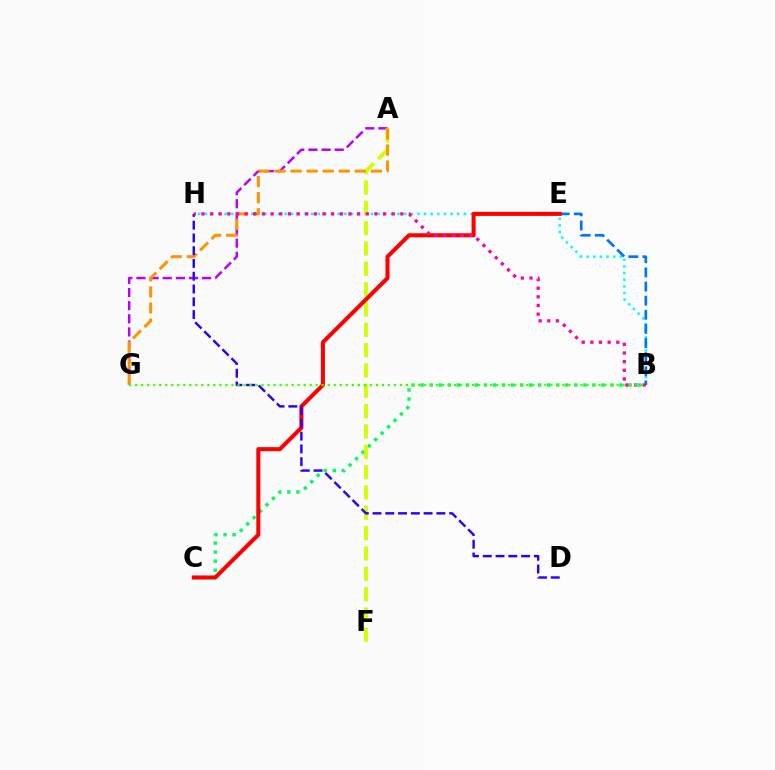{('B', 'H'): [{'color': '#00fff6', 'line_style': 'dotted', 'thickness': 1.81}, {'color': '#ff00ac', 'line_style': 'dotted', 'thickness': 2.35}], ('A', 'G'): [{'color': '#b900ff', 'line_style': 'dashed', 'thickness': 1.78}, {'color': '#ff9400', 'line_style': 'dashed', 'thickness': 2.18}], ('B', 'C'): [{'color': '#00ff5c', 'line_style': 'dotted', 'thickness': 2.46}], ('A', 'F'): [{'color': '#d1ff00', 'line_style': 'dashed', 'thickness': 2.76}], ('B', 'E'): [{'color': '#0074ff', 'line_style': 'dashed', 'thickness': 1.92}], ('C', 'E'): [{'color': '#ff0000', 'line_style': 'solid', 'thickness': 2.92}], ('D', 'H'): [{'color': '#2500ff', 'line_style': 'dashed', 'thickness': 1.73}], ('B', 'G'): [{'color': '#3dff00', 'line_style': 'dotted', 'thickness': 1.64}]}